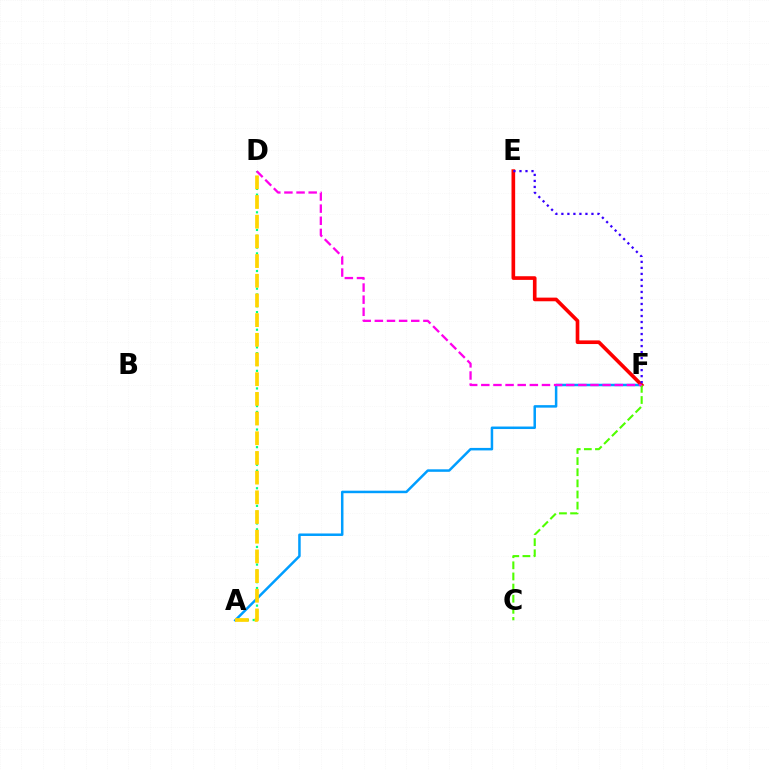{('A', 'F'): [{'color': '#009eff', 'line_style': 'solid', 'thickness': 1.8}], ('E', 'F'): [{'color': '#ff0000', 'line_style': 'solid', 'thickness': 2.63}, {'color': '#3700ff', 'line_style': 'dotted', 'thickness': 1.63}], ('A', 'D'): [{'color': '#00ff86', 'line_style': 'dotted', 'thickness': 1.6}, {'color': '#ffd500', 'line_style': 'dashed', 'thickness': 2.67}], ('C', 'F'): [{'color': '#4fff00', 'line_style': 'dashed', 'thickness': 1.51}], ('D', 'F'): [{'color': '#ff00ed', 'line_style': 'dashed', 'thickness': 1.65}]}